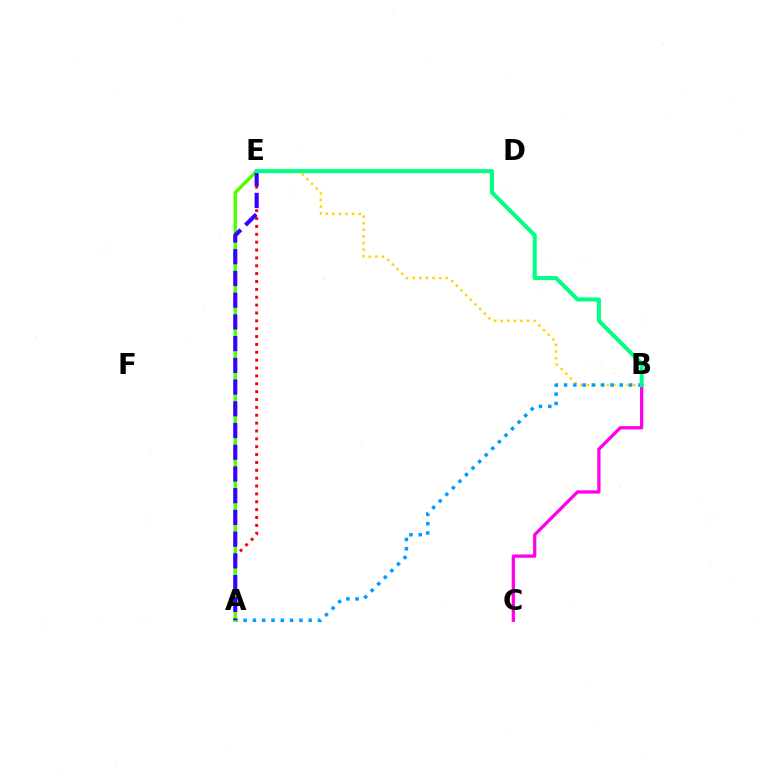{('B', 'E'): [{'color': '#ffd500', 'line_style': 'dotted', 'thickness': 1.79}, {'color': '#00ff86', 'line_style': 'solid', 'thickness': 2.93}], ('B', 'C'): [{'color': '#ff00ed', 'line_style': 'solid', 'thickness': 2.35}], ('A', 'B'): [{'color': '#009eff', 'line_style': 'dotted', 'thickness': 2.53}], ('A', 'E'): [{'color': '#ff0000', 'line_style': 'dotted', 'thickness': 2.14}, {'color': '#4fff00', 'line_style': 'solid', 'thickness': 2.47}, {'color': '#3700ff', 'line_style': 'dashed', 'thickness': 2.95}]}